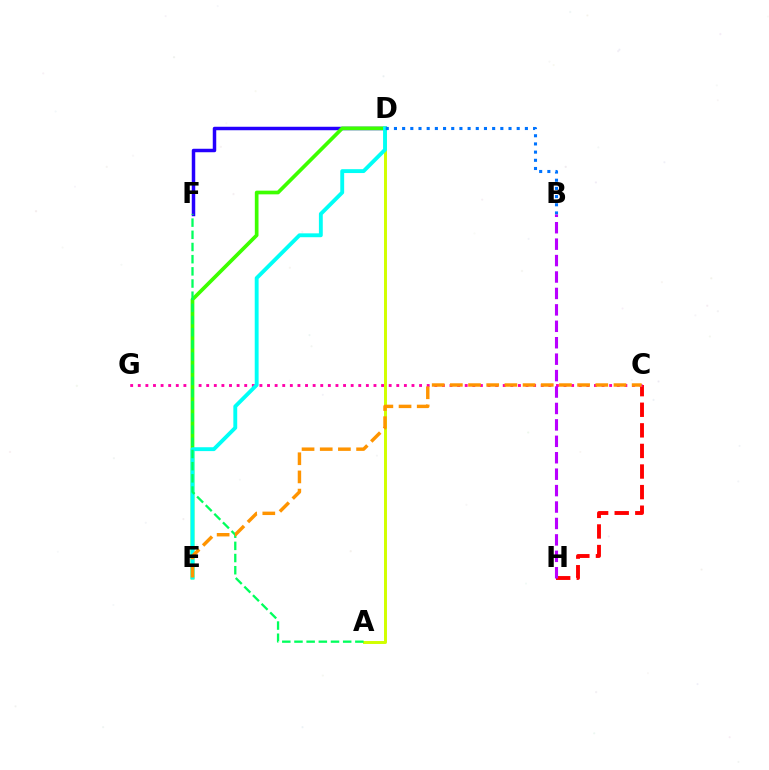{('C', 'H'): [{'color': '#ff0000', 'line_style': 'dashed', 'thickness': 2.8}], ('A', 'D'): [{'color': '#d1ff00', 'line_style': 'solid', 'thickness': 2.13}], ('D', 'F'): [{'color': '#2500ff', 'line_style': 'solid', 'thickness': 2.51}], ('C', 'G'): [{'color': '#ff00ac', 'line_style': 'dotted', 'thickness': 2.07}], ('D', 'E'): [{'color': '#3dff00', 'line_style': 'solid', 'thickness': 2.65}, {'color': '#00fff6', 'line_style': 'solid', 'thickness': 2.79}], ('A', 'F'): [{'color': '#00ff5c', 'line_style': 'dashed', 'thickness': 1.65}], ('B', 'D'): [{'color': '#0074ff', 'line_style': 'dotted', 'thickness': 2.22}], ('C', 'E'): [{'color': '#ff9400', 'line_style': 'dashed', 'thickness': 2.47}], ('B', 'H'): [{'color': '#b900ff', 'line_style': 'dashed', 'thickness': 2.23}]}